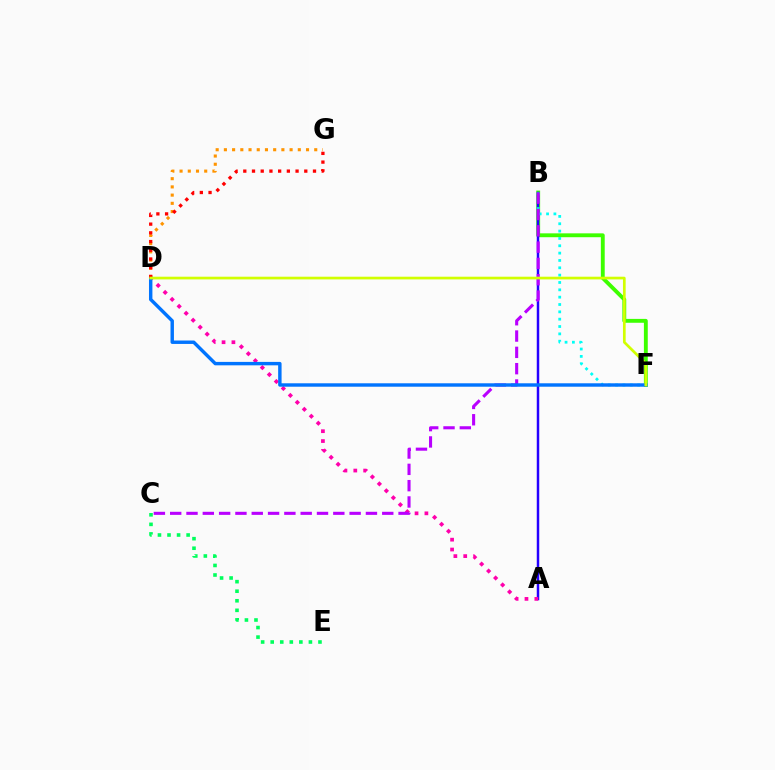{('B', 'F'): [{'color': '#3dff00', 'line_style': 'solid', 'thickness': 2.78}, {'color': '#00fff6', 'line_style': 'dotted', 'thickness': 1.99}], ('A', 'B'): [{'color': '#2500ff', 'line_style': 'solid', 'thickness': 1.79}], ('C', 'E'): [{'color': '#00ff5c', 'line_style': 'dotted', 'thickness': 2.6}], ('A', 'D'): [{'color': '#ff00ac', 'line_style': 'dotted', 'thickness': 2.68}], ('B', 'C'): [{'color': '#b900ff', 'line_style': 'dashed', 'thickness': 2.22}], ('D', 'G'): [{'color': '#ff9400', 'line_style': 'dotted', 'thickness': 2.23}, {'color': '#ff0000', 'line_style': 'dotted', 'thickness': 2.37}], ('D', 'F'): [{'color': '#0074ff', 'line_style': 'solid', 'thickness': 2.47}, {'color': '#d1ff00', 'line_style': 'solid', 'thickness': 1.94}]}